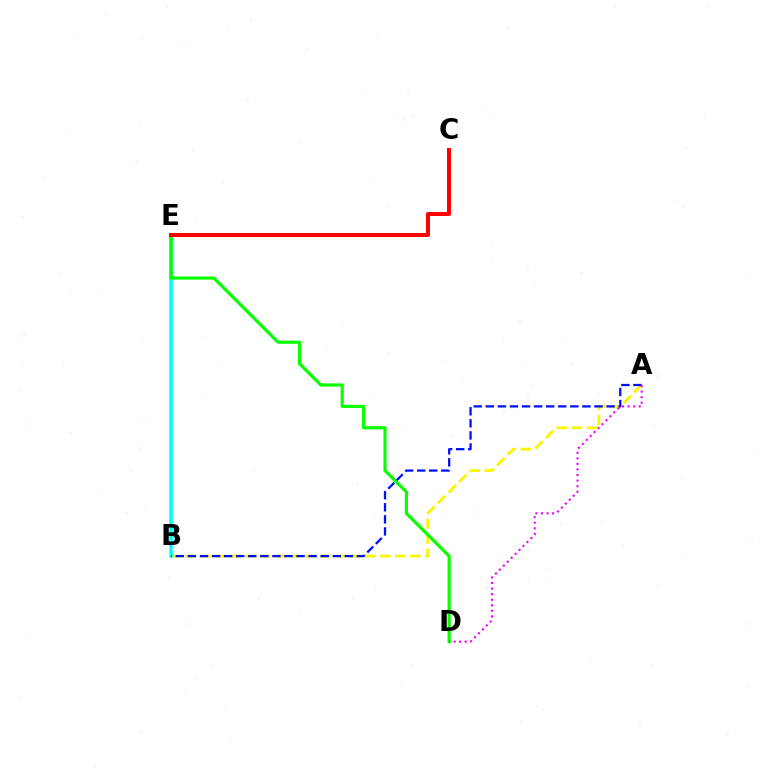{('A', 'B'): [{'color': '#fcf500', 'line_style': 'dashed', 'thickness': 2.04}, {'color': '#0010ff', 'line_style': 'dashed', 'thickness': 1.64}], ('B', 'E'): [{'color': '#00fff6', 'line_style': 'solid', 'thickness': 2.55}], ('D', 'E'): [{'color': '#08ff00', 'line_style': 'solid', 'thickness': 2.29}], ('C', 'E'): [{'color': '#ff0000', 'line_style': 'solid', 'thickness': 2.89}], ('A', 'D'): [{'color': '#ee00ff', 'line_style': 'dotted', 'thickness': 1.51}]}